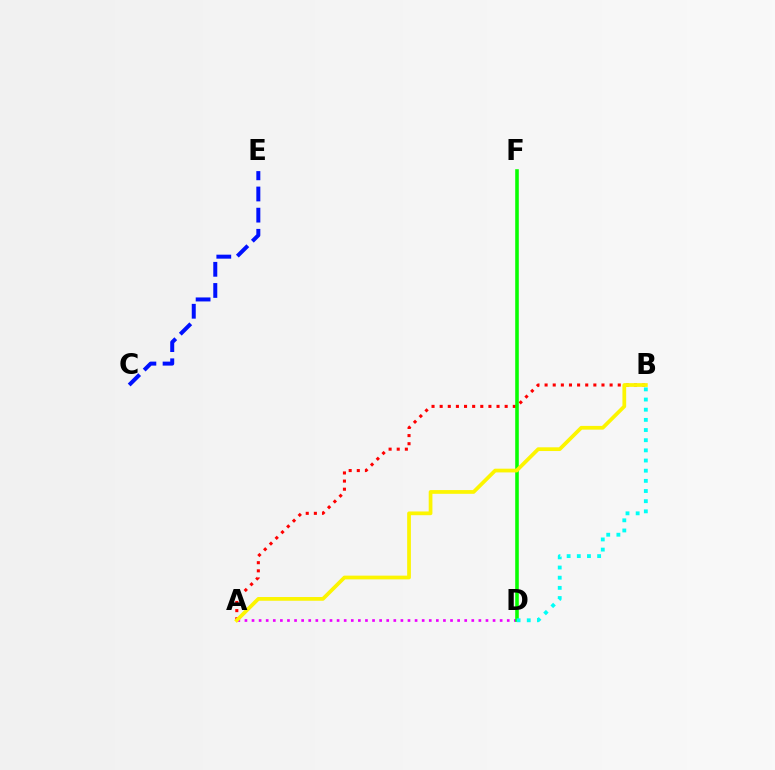{('A', 'D'): [{'color': '#ee00ff', 'line_style': 'dotted', 'thickness': 1.93}], ('A', 'B'): [{'color': '#ff0000', 'line_style': 'dotted', 'thickness': 2.21}, {'color': '#fcf500', 'line_style': 'solid', 'thickness': 2.69}], ('C', 'E'): [{'color': '#0010ff', 'line_style': 'dashed', 'thickness': 2.87}], ('D', 'F'): [{'color': '#08ff00', 'line_style': 'solid', 'thickness': 2.58}], ('B', 'D'): [{'color': '#00fff6', 'line_style': 'dotted', 'thickness': 2.76}]}